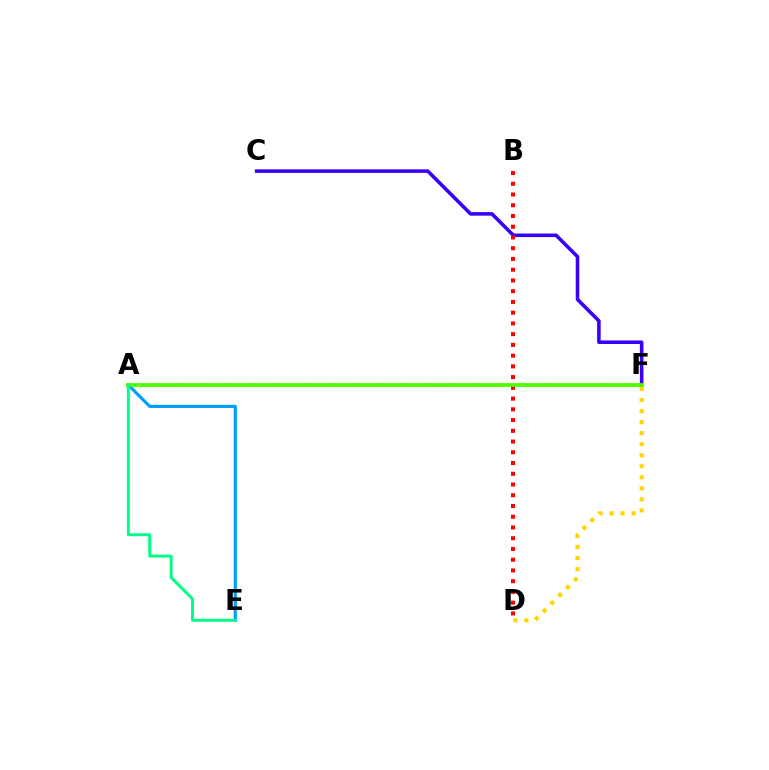{('A', 'E'): [{'color': '#009eff', 'line_style': 'solid', 'thickness': 2.28}, {'color': '#00ff86', 'line_style': 'solid', 'thickness': 2.12}], ('C', 'F'): [{'color': '#3700ff', 'line_style': 'solid', 'thickness': 2.56}], ('A', 'F'): [{'color': '#ff00ed', 'line_style': 'dashed', 'thickness': 1.61}, {'color': '#4fff00', 'line_style': 'solid', 'thickness': 2.72}], ('D', 'F'): [{'color': '#ffd500', 'line_style': 'dotted', 'thickness': 3.0}], ('B', 'D'): [{'color': '#ff0000', 'line_style': 'dotted', 'thickness': 2.92}]}